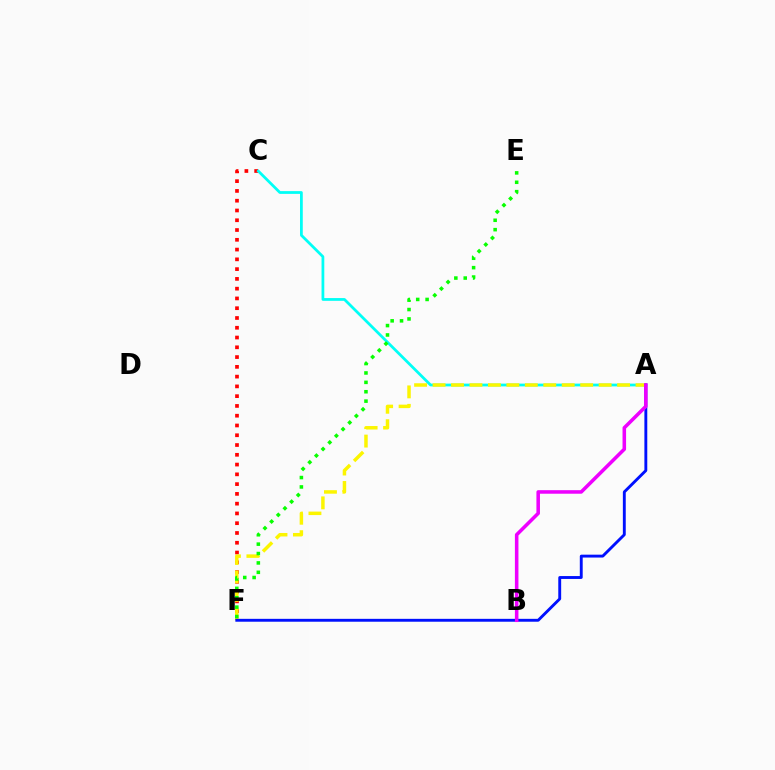{('C', 'F'): [{'color': '#ff0000', 'line_style': 'dotted', 'thickness': 2.66}], ('A', 'C'): [{'color': '#00fff6', 'line_style': 'solid', 'thickness': 1.99}], ('A', 'F'): [{'color': '#fcf500', 'line_style': 'dashed', 'thickness': 2.51}, {'color': '#0010ff', 'line_style': 'solid', 'thickness': 2.08}], ('E', 'F'): [{'color': '#08ff00', 'line_style': 'dotted', 'thickness': 2.55}], ('A', 'B'): [{'color': '#ee00ff', 'line_style': 'solid', 'thickness': 2.55}]}